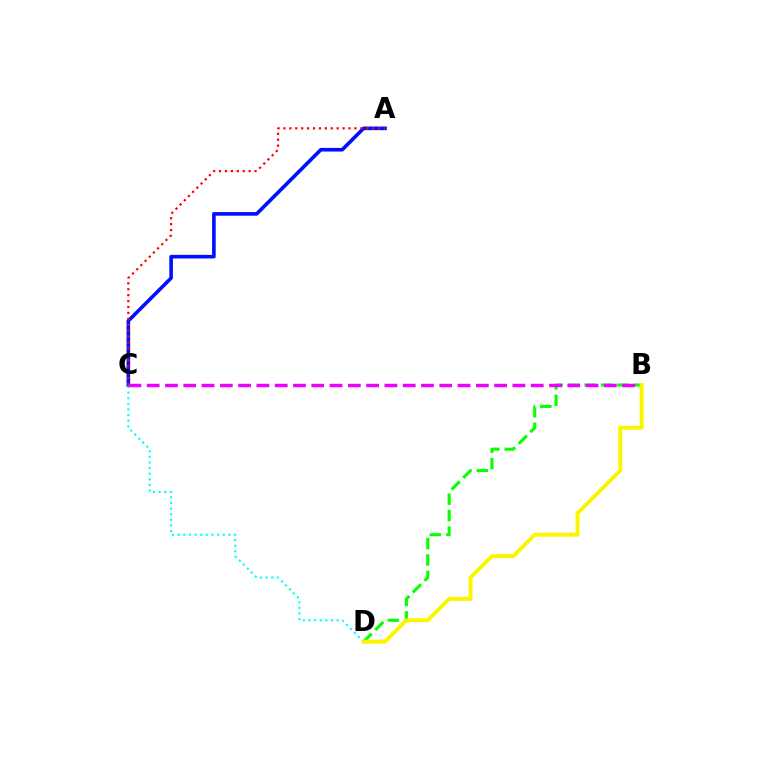{('A', 'C'): [{'color': '#0010ff', 'line_style': 'solid', 'thickness': 2.61}, {'color': '#ff0000', 'line_style': 'dotted', 'thickness': 1.61}], ('C', 'D'): [{'color': '#00fff6', 'line_style': 'dotted', 'thickness': 1.53}], ('B', 'D'): [{'color': '#08ff00', 'line_style': 'dashed', 'thickness': 2.23}, {'color': '#fcf500', 'line_style': 'solid', 'thickness': 2.85}], ('B', 'C'): [{'color': '#ee00ff', 'line_style': 'dashed', 'thickness': 2.48}]}